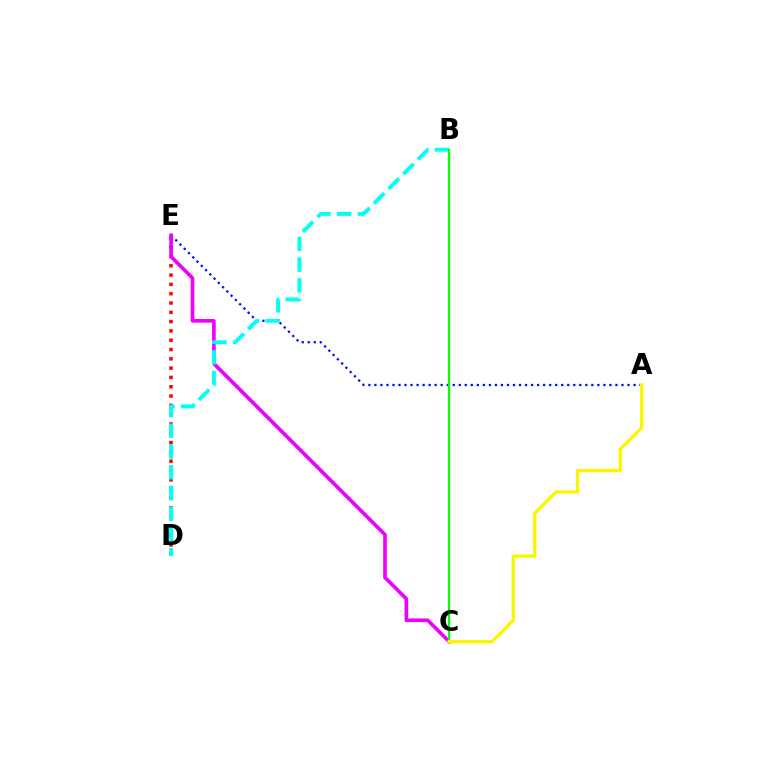{('A', 'E'): [{'color': '#0010ff', 'line_style': 'dotted', 'thickness': 1.64}], ('D', 'E'): [{'color': '#ff0000', 'line_style': 'dotted', 'thickness': 2.53}], ('C', 'E'): [{'color': '#ee00ff', 'line_style': 'solid', 'thickness': 2.63}], ('B', 'D'): [{'color': '#00fff6', 'line_style': 'dashed', 'thickness': 2.82}], ('B', 'C'): [{'color': '#08ff00', 'line_style': 'solid', 'thickness': 1.63}], ('A', 'C'): [{'color': '#fcf500', 'line_style': 'solid', 'thickness': 2.41}]}